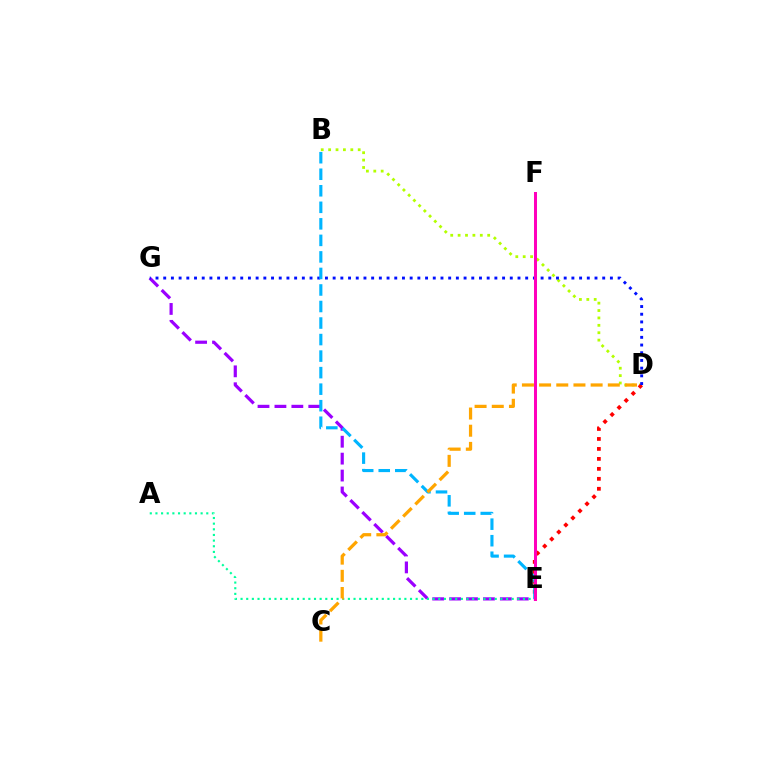{('E', 'G'): [{'color': '#9b00ff', 'line_style': 'dashed', 'thickness': 2.3}], ('B', 'D'): [{'color': '#b3ff00', 'line_style': 'dotted', 'thickness': 2.01}], ('D', 'E'): [{'color': '#ff0000', 'line_style': 'dotted', 'thickness': 2.71}], ('A', 'E'): [{'color': '#00ff9d', 'line_style': 'dotted', 'thickness': 1.53}], ('D', 'G'): [{'color': '#0010ff', 'line_style': 'dotted', 'thickness': 2.09}], ('E', 'F'): [{'color': '#08ff00', 'line_style': 'solid', 'thickness': 2.06}, {'color': '#ff00bd', 'line_style': 'solid', 'thickness': 2.16}], ('B', 'E'): [{'color': '#00b5ff', 'line_style': 'dashed', 'thickness': 2.25}], ('C', 'D'): [{'color': '#ffa500', 'line_style': 'dashed', 'thickness': 2.33}]}